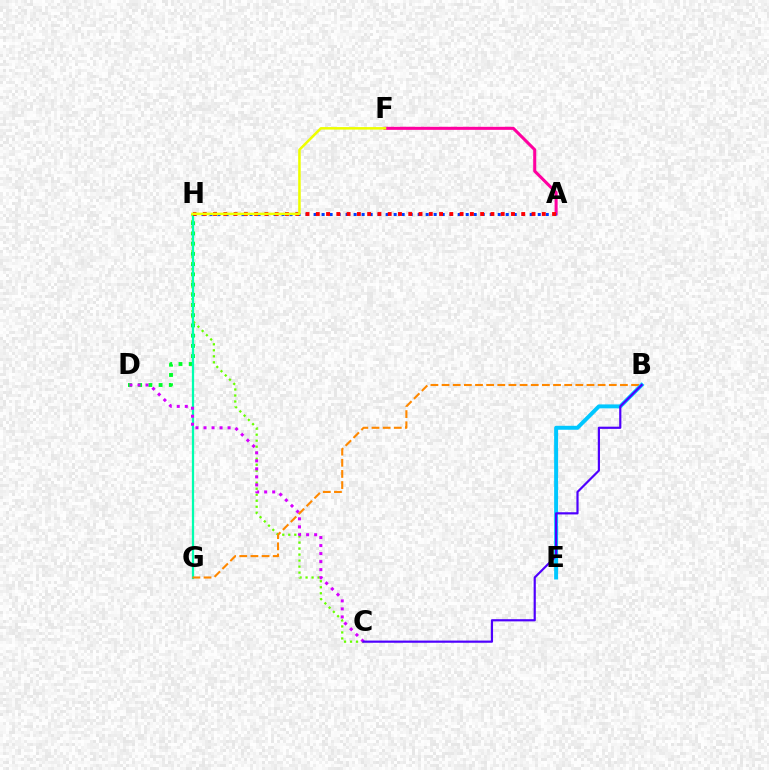{('D', 'H'): [{'color': '#00ff27', 'line_style': 'dotted', 'thickness': 2.78}], ('A', 'F'): [{'color': '#ff00a0', 'line_style': 'solid', 'thickness': 2.19}], ('C', 'H'): [{'color': '#66ff00', 'line_style': 'dotted', 'thickness': 1.63}], ('A', 'H'): [{'color': '#003fff', 'line_style': 'dotted', 'thickness': 2.18}, {'color': '#ff0000', 'line_style': 'dotted', 'thickness': 2.79}], ('G', 'H'): [{'color': '#00ffaf', 'line_style': 'solid', 'thickness': 1.62}], ('C', 'D'): [{'color': '#d600ff', 'line_style': 'dotted', 'thickness': 2.18}], ('B', 'G'): [{'color': '#ff8800', 'line_style': 'dashed', 'thickness': 1.51}], ('B', 'E'): [{'color': '#00c7ff', 'line_style': 'solid', 'thickness': 2.84}], ('F', 'H'): [{'color': '#eeff00', 'line_style': 'solid', 'thickness': 1.82}], ('B', 'C'): [{'color': '#4f00ff', 'line_style': 'solid', 'thickness': 1.58}]}